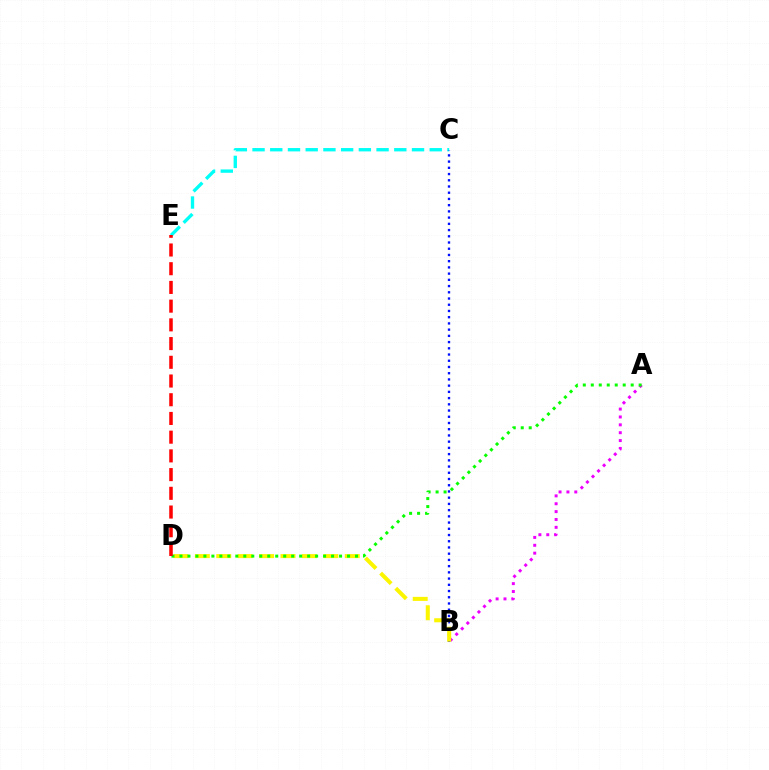{('C', 'E'): [{'color': '#00fff6', 'line_style': 'dashed', 'thickness': 2.41}], ('A', 'B'): [{'color': '#ee00ff', 'line_style': 'dotted', 'thickness': 2.14}], ('B', 'C'): [{'color': '#0010ff', 'line_style': 'dotted', 'thickness': 1.69}], ('B', 'D'): [{'color': '#fcf500', 'line_style': 'dashed', 'thickness': 2.91}], ('A', 'D'): [{'color': '#08ff00', 'line_style': 'dotted', 'thickness': 2.17}], ('D', 'E'): [{'color': '#ff0000', 'line_style': 'dashed', 'thickness': 2.54}]}